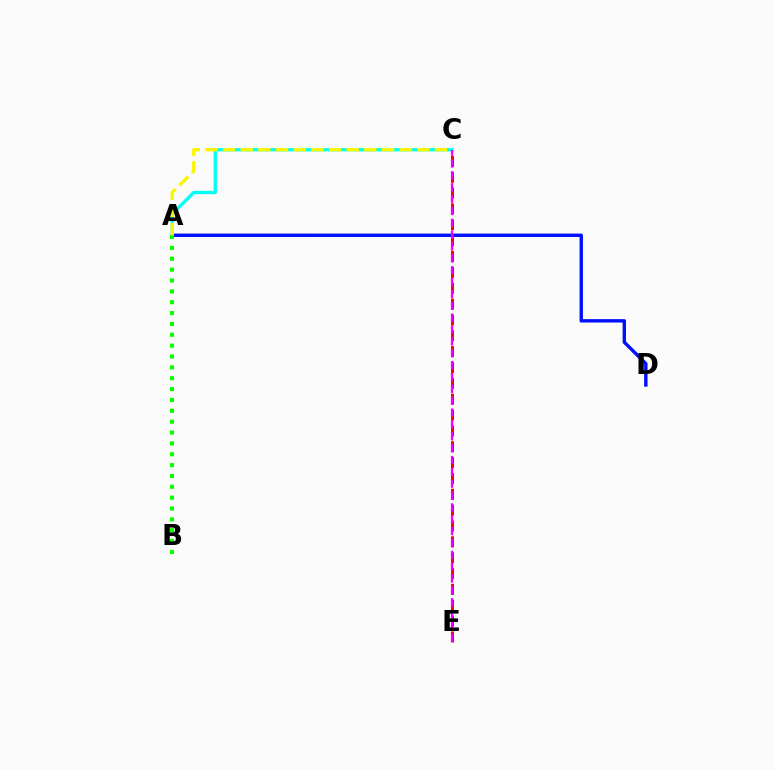{('A', 'D'): [{'color': '#0010ff', 'line_style': 'solid', 'thickness': 2.44}], ('C', 'E'): [{'color': '#ff0000', 'line_style': 'dashed', 'thickness': 2.15}, {'color': '#ee00ff', 'line_style': 'dashed', 'thickness': 1.61}], ('A', 'C'): [{'color': '#00fff6', 'line_style': 'solid', 'thickness': 2.37}, {'color': '#fcf500', 'line_style': 'dashed', 'thickness': 2.4}], ('A', 'B'): [{'color': '#08ff00', 'line_style': 'dotted', 'thickness': 2.95}]}